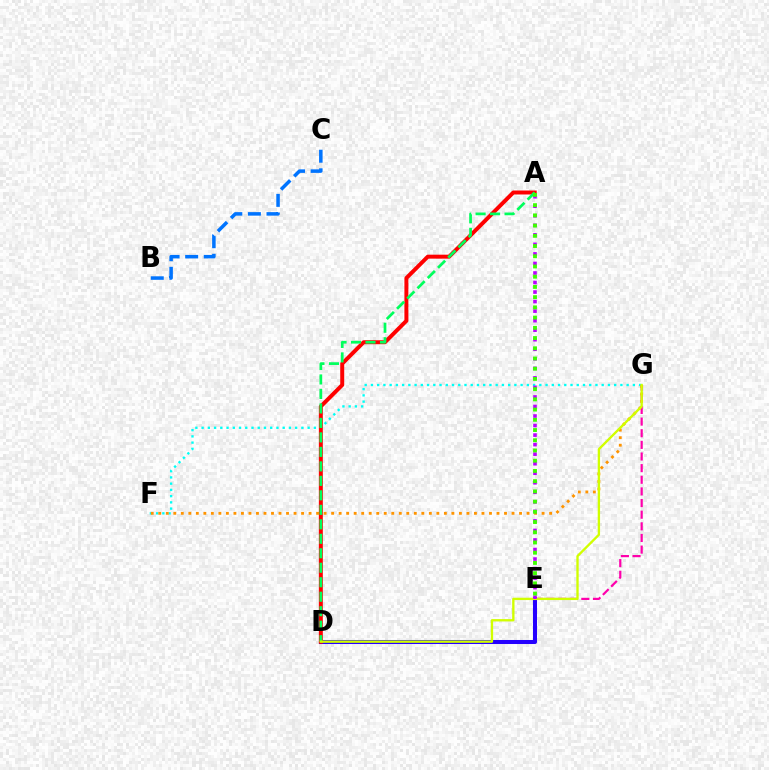{('D', 'E'): [{'color': '#2500ff', 'line_style': 'solid', 'thickness': 2.9}], ('B', 'C'): [{'color': '#0074ff', 'line_style': 'dashed', 'thickness': 2.53}], ('E', 'G'): [{'color': '#ff00ac', 'line_style': 'dashed', 'thickness': 1.58}], ('F', 'G'): [{'color': '#00fff6', 'line_style': 'dotted', 'thickness': 1.69}, {'color': '#ff9400', 'line_style': 'dotted', 'thickness': 2.04}], ('A', 'D'): [{'color': '#ff0000', 'line_style': 'solid', 'thickness': 2.86}, {'color': '#00ff5c', 'line_style': 'dashed', 'thickness': 1.97}], ('D', 'G'): [{'color': '#d1ff00', 'line_style': 'solid', 'thickness': 1.69}], ('A', 'E'): [{'color': '#b900ff', 'line_style': 'dotted', 'thickness': 2.59}, {'color': '#3dff00', 'line_style': 'dotted', 'thickness': 2.78}]}